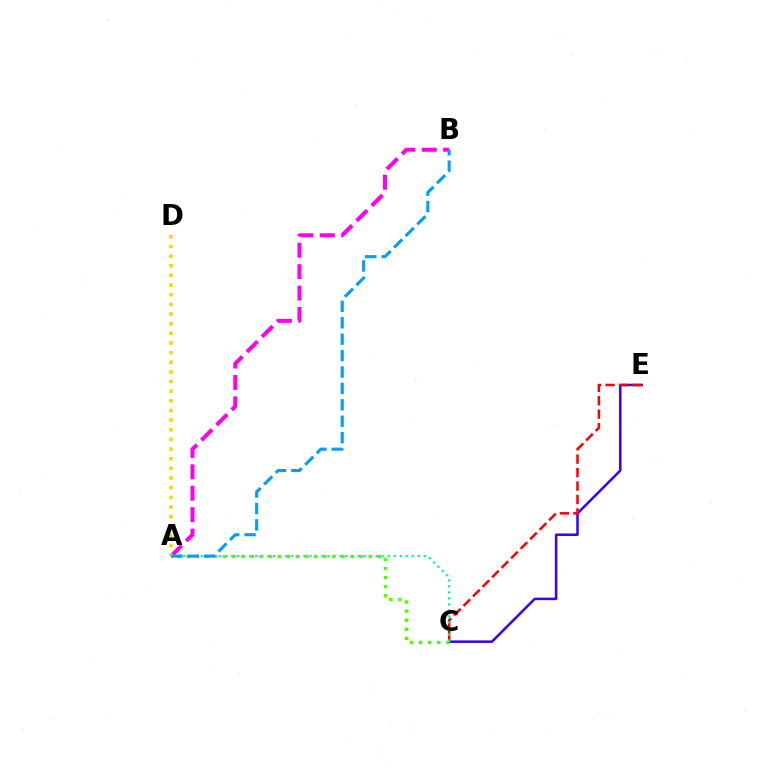{('A', 'B'): [{'color': '#ff00ed', 'line_style': 'dashed', 'thickness': 2.91}, {'color': '#009eff', 'line_style': 'dashed', 'thickness': 2.23}], ('C', 'E'): [{'color': '#3700ff', 'line_style': 'solid', 'thickness': 1.81}, {'color': '#ff0000', 'line_style': 'dashed', 'thickness': 1.83}], ('A', 'D'): [{'color': '#ffd500', 'line_style': 'dotted', 'thickness': 2.62}], ('A', 'C'): [{'color': '#00ff86', 'line_style': 'dotted', 'thickness': 1.63}, {'color': '#4fff00', 'line_style': 'dotted', 'thickness': 2.47}]}